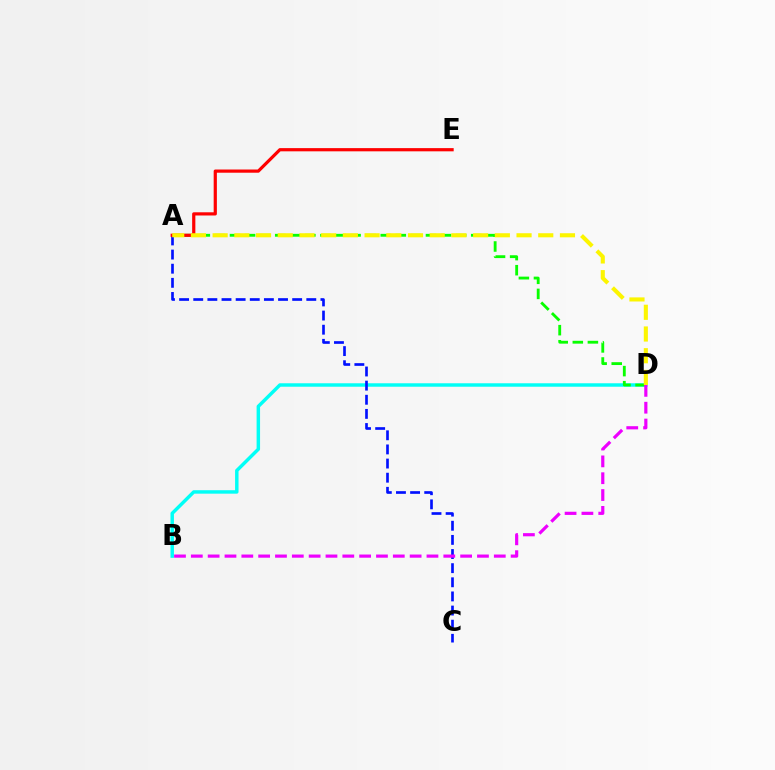{('B', 'D'): [{'color': '#00fff6', 'line_style': 'solid', 'thickness': 2.49}, {'color': '#ee00ff', 'line_style': 'dashed', 'thickness': 2.29}], ('A', 'D'): [{'color': '#08ff00', 'line_style': 'dashed', 'thickness': 2.05}, {'color': '#fcf500', 'line_style': 'dashed', 'thickness': 2.95}], ('A', 'C'): [{'color': '#0010ff', 'line_style': 'dashed', 'thickness': 1.92}], ('A', 'E'): [{'color': '#ff0000', 'line_style': 'solid', 'thickness': 2.3}]}